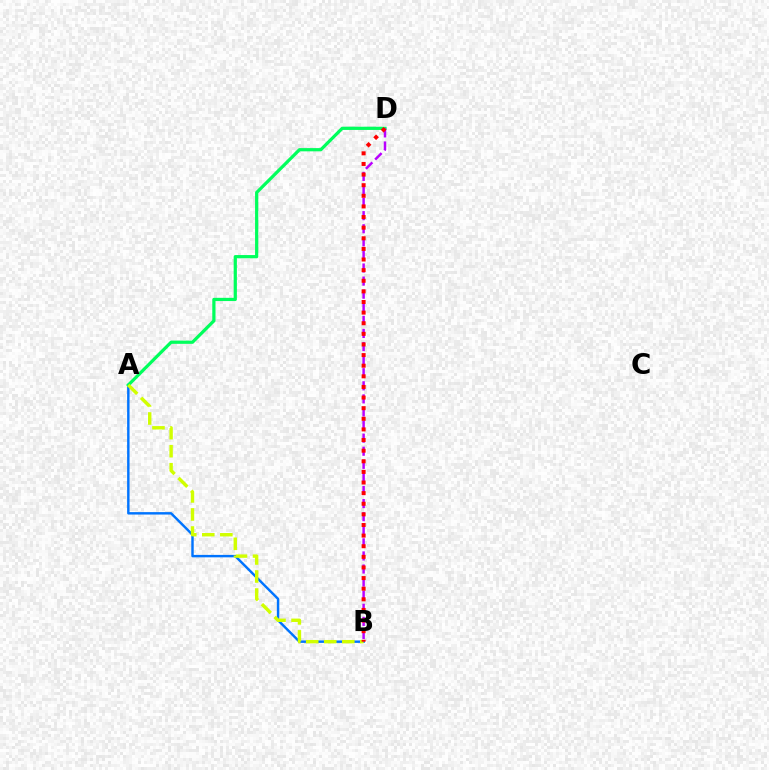{('A', 'B'): [{'color': '#0074ff', 'line_style': 'solid', 'thickness': 1.75}, {'color': '#d1ff00', 'line_style': 'dashed', 'thickness': 2.45}], ('A', 'D'): [{'color': '#00ff5c', 'line_style': 'solid', 'thickness': 2.32}], ('B', 'D'): [{'color': '#b900ff', 'line_style': 'dashed', 'thickness': 1.78}, {'color': '#ff0000', 'line_style': 'dotted', 'thickness': 2.89}]}